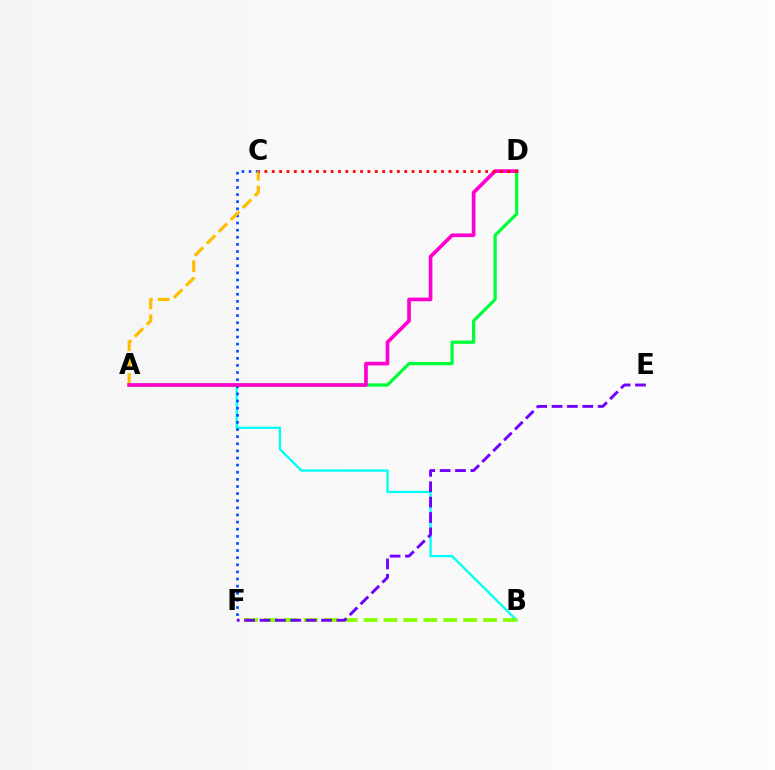{('A', 'B'): [{'color': '#00fff6', 'line_style': 'solid', 'thickness': 1.68}], ('C', 'F'): [{'color': '#004bff', 'line_style': 'dotted', 'thickness': 1.93}], ('B', 'F'): [{'color': '#84ff00', 'line_style': 'dashed', 'thickness': 2.71}], ('A', 'C'): [{'color': '#ffbd00', 'line_style': 'dashed', 'thickness': 2.3}], ('E', 'F'): [{'color': '#7200ff', 'line_style': 'dashed', 'thickness': 2.09}], ('A', 'D'): [{'color': '#00ff39', 'line_style': 'solid', 'thickness': 2.33}, {'color': '#ff00cf', 'line_style': 'solid', 'thickness': 2.65}], ('C', 'D'): [{'color': '#ff0000', 'line_style': 'dotted', 'thickness': 2.0}]}